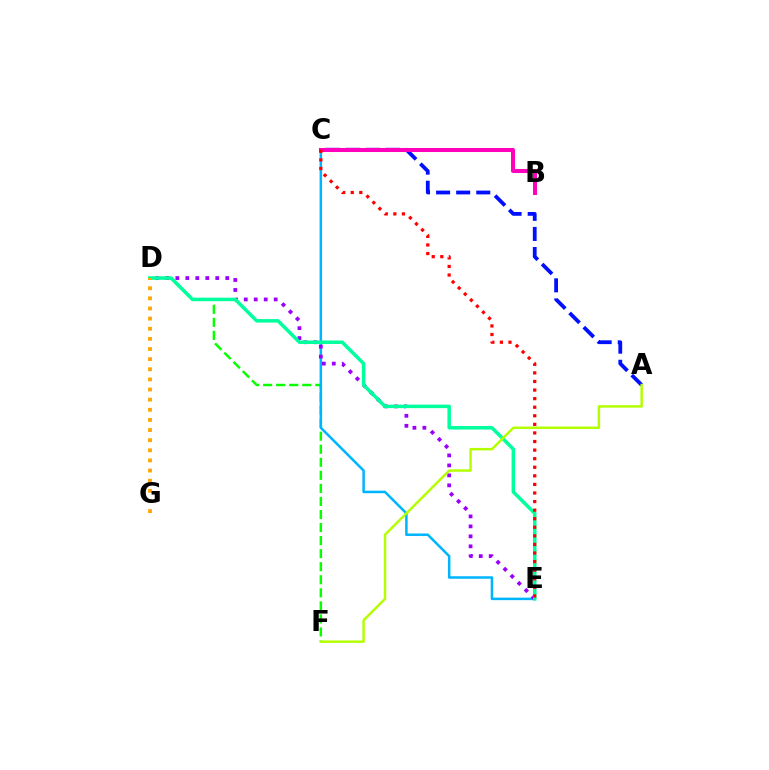{('D', 'F'): [{'color': '#08ff00', 'line_style': 'dashed', 'thickness': 1.77}], ('C', 'E'): [{'color': '#00b5ff', 'line_style': 'solid', 'thickness': 1.81}, {'color': '#ff0000', 'line_style': 'dotted', 'thickness': 2.33}], ('D', 'E'): [{'color': '#9b00ff', 'line_style': 'dotted', 'thickness': 2.71}, {'color': '#00ff9d', 'line_style': 'solid', 'thickness': 2.52}], ('A', 'C'): [{'color': '#0010ff', 'line_style': 'dashed', 'thickness': 2.73}], ('B', 'C'): [{'color': '#ff00bd', 'line_style': 'solid', 'thickness': 2.91}], ('A', 'F'): [{'color': '#b3ff00', 'line_style': 'solid', 'thickness': 1.78}], ('D', 'G'): [{'color': '#ffa500', 'line_style': 'dotted', 'thickness': 2.75}]}